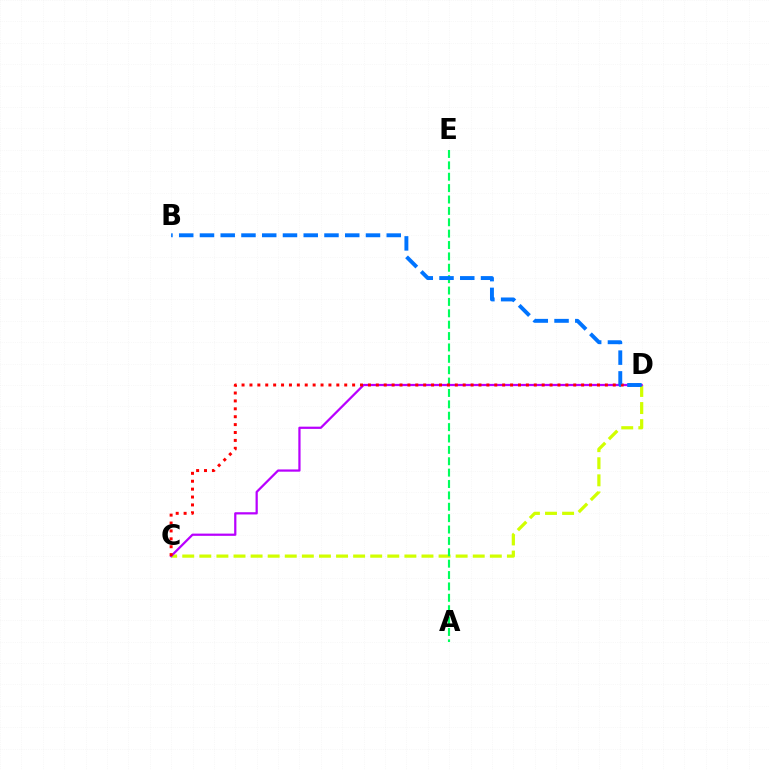{('C', 'D'): [{'color': '#d1ff00', 'line_style': 'dashed', 'thickness': 2.32}, {'color': '#b900ff', 'line_style': 'solid', 'thickness': 1.61}, {'color': '#ff0000', 'line_style': 'dotted', 'thickness': 2.15}], ('A', 'E'): [{'color': '#00ff5c', 'line_style': 'dashed', 'thickness': 1.55}], ('B', 'D'): [{'color': '#0074ff', 'line_style': 'dashed', 'thickness': 2.82}]}